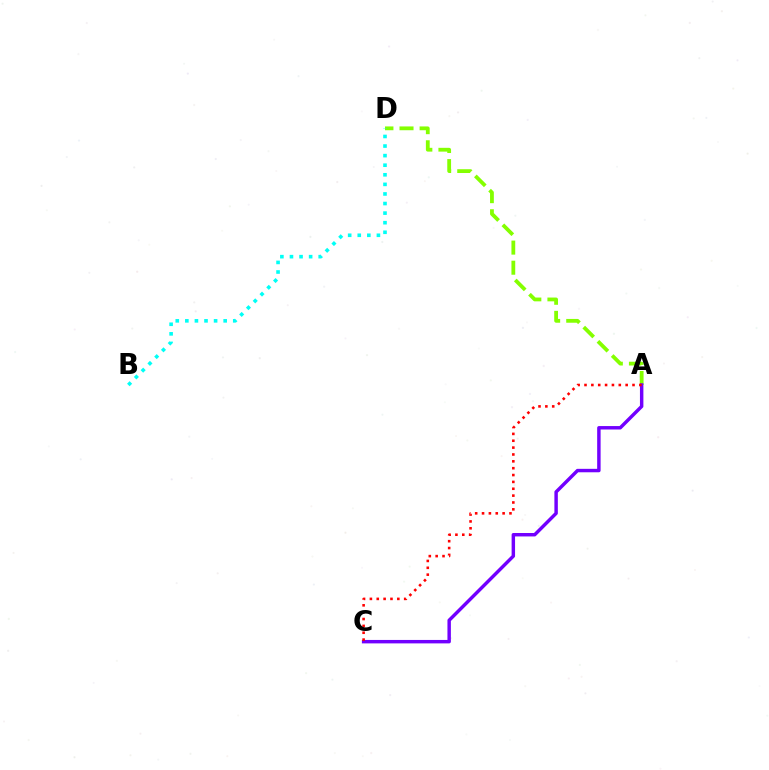{('A', 'D'): [{'color': '#84ff00', 'line_style': 'dashed', 'thickness': 2.73}], ('A', 'C'): [{'color': '#7200ff', 'line_style': 'solid', 'thickness': 2.48}, {'color': '#ff0000', 'line_style': 'dotted', 'thickness': 1.86}], ('B', 'D'): [{'color': '#00fff6', 'line_style': 'dotted', 'thickness': 2.6}]}